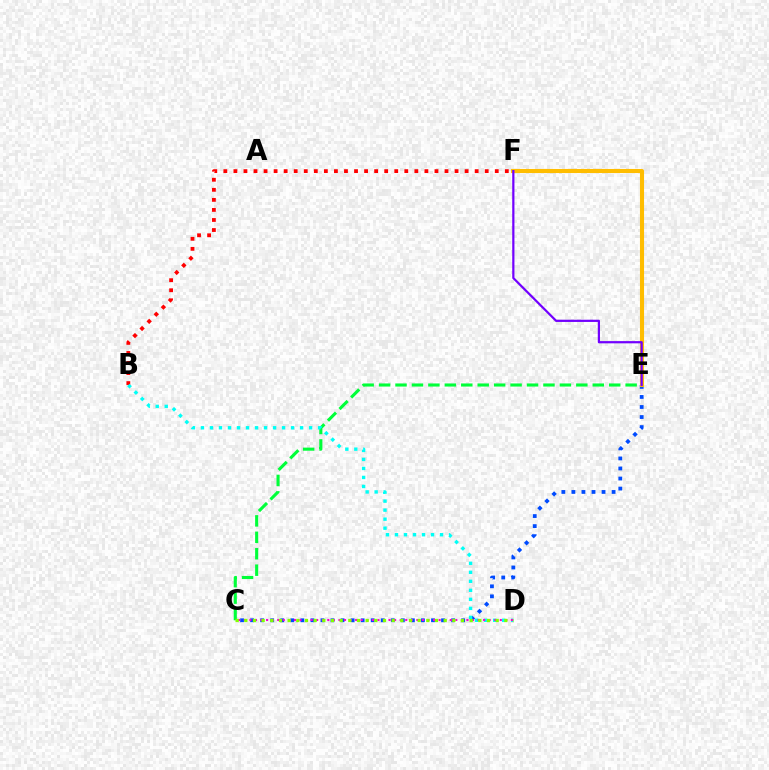{('C', 'E'): [{'color': '#004bff', 'line_style': 'dotted', 'thickness': 2.73}, {'color': '#00ff39', 'line_style': 'dashed', 'thickness': 2.23}], ('B', 'F'): [{'color': '#ff0000', 'line_style': 'dotted', 'thickness': 2.73}], ('B', 'D'): [{'color': '#00fff6', 'line_style': 'dotted', 'thickness': 2.45}], ('C', 'D'): [{'color': '#ff00cf', 'line_style': 'dotted', 'thickness': 1.51}, {'color': '#84ff00', 'line_style': 'dotted', 'thickness': 2.36}], ('E', 'F'): [{'color': '#ffbd00', 'line_style': 'solid', 'thickness': 2.94}, {'color': '#7200ff', 'line_style': 'solid', 'thickness': 1.59}]}